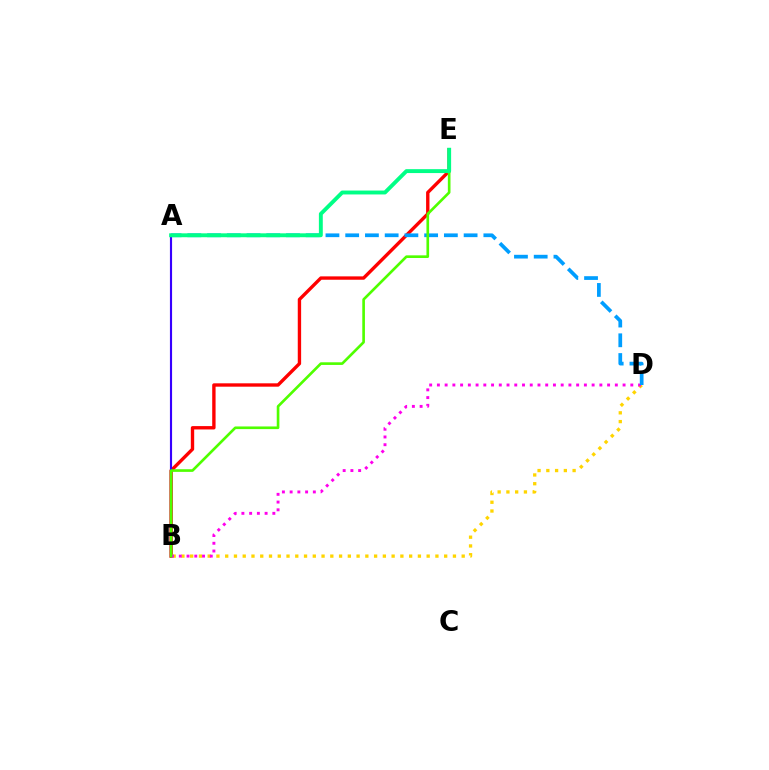{('B', 'E'): [{'color': '#ff0000', 'line_style': 'solid', 'thickness': 2.42}, {'color': '#4fff00', 'line_style': 'solid', 'thickness': 1.91}], ('B', 'D'): [{'color': '#ffd500', 'line_style': 'dotted', 'thickness': 2.38}, {'color': '#ff00ed', 'line_style': 'dotted', 'thickness': 2.1}], ('A', 'B'): [{'color': '#3700ff', 'line_style': 'solid', 'thickness': 1.55}], ('A', 'D'): [{'color': '#009eff', 'line_style': 'dashed', 'thickness': 2.68}], ('A', 'E'): [{'color': '#00ff86', 'line_style': 'solid', 'thickness': 2.81}]}